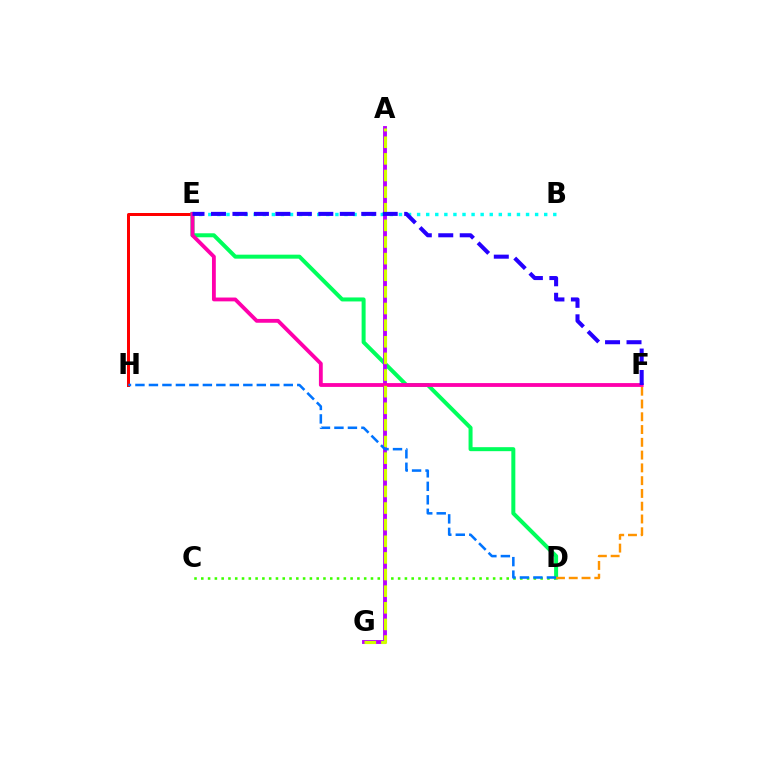{('B', 'E'): [{'color': '#00fff6', 'line_style': 'dotted', 'thickness': 2.47}], ('C', 'D'): [{'color': '#3dff00', 'line_style': 'dotted', 'thickness': 1.84}], ('E', 'H'): [{'color': '#ff0000', 'line_style': 'solid', 'thickness': 2.16}], ('D', 'E'): [{'color': '#00ff5c', 'line_style': 'solid', 'thickness': 2.88}], ('D', 'F'): [{'color': '#ff9400', 'line_style': 'dashed', 'thickness': 1.74}], ('A', 'G'): [{'color': '#b900ff', 'line_style': 'solid', 'thickness': 2.79}, {'color': '#d1ff00', 'line_style': 'dashed', 'thickness': 2.26}], ('E', 'F'): [{'color': '#ff00ac', 'line_style': 'solid', 'thickness': 2.76}, {'color': '#2500ff', 'line_style': 'dashed', 'thickness': 2.92}], ('D', 'H'): [{'color': '#0074ff', 'line_style': 'dashed', 'thickness': 1.83}]}